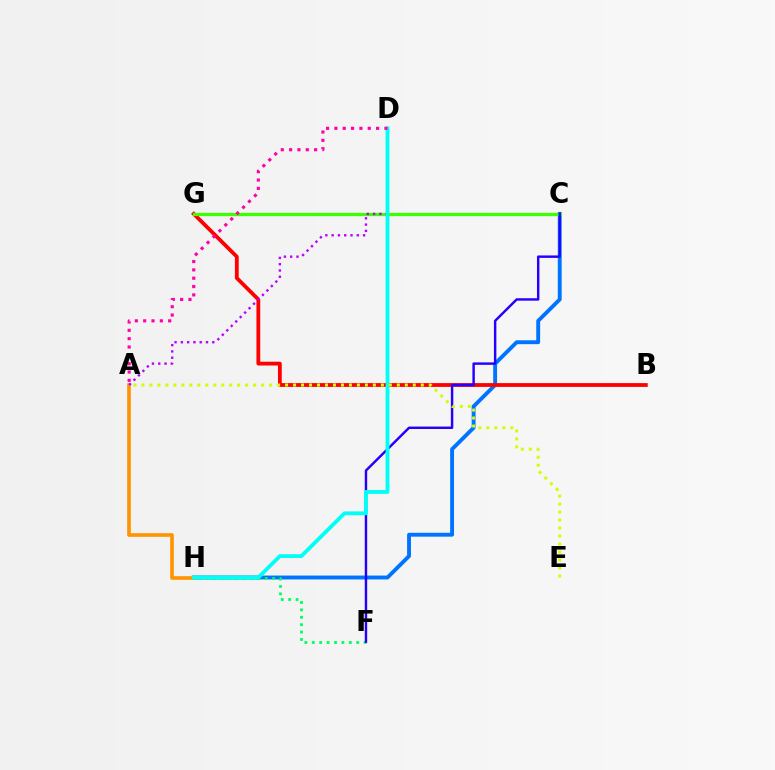{('C', 'H'): [{'color': '#0074ff', 'line_style': 'solid', 'thickness': 2.8}], ('F', 'H'): [{'color': '#00ff5c', 'line_style': 'dotted', 'thickness': 2.01}], ('A', 'H'): [{'color': '#ff9400', 'line_style': 'solid', 'thickness': 2.62}], ('B', 'G'): [{'color': '#ff0000', 'line_style': 'solid', 'thickness': 2.73}], ('C', 'G'): [{'color': '#3dff00', 'line_style': 'solid', 'thickness': 2.36}], ('A', 'D'): [{'color': '#b900ff', 'line_style': 'dotted', 'thickness': 1.71}, {'color': '#ff00ac', 'line_style': 'dotted', 'thickness': 2.26}], ('C', 'F'): [{'color': '#2500ff', 'line_style': 'solid', 'thickness': 1.76}], ('D', 'H'): [{'color': '#00fff6', 'line_style': 'solid', 'thickness': 2.76}], ('A', 'E'): [{'color': '#d1ff00', 'line_style': 'dotted', 'thickness': 2.17}]}